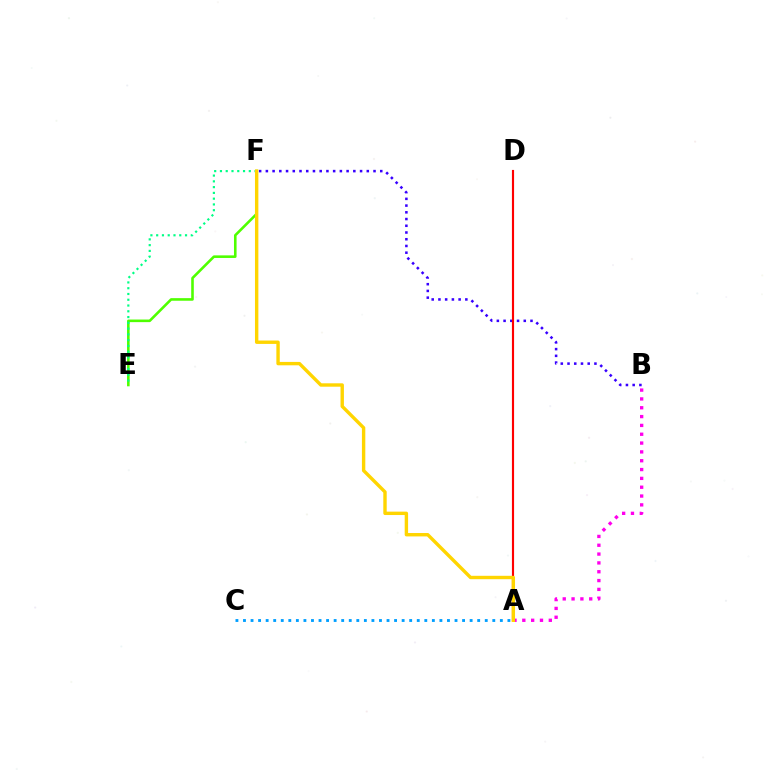{('B', 'F'): [{'color': '#3700ff', 'line_style': 'dotted', 'thickness': 1.83}], ('A', 'D'): [{'color': '#ff0000', 'line_style': 'solid', 'thickness': 1.54}], ('A', 'B'): [{'color': '#ff00ed', 'line_style': 'dotted', 'thickness': 2.4}], ('E', 'F'): [{'color': '#4fff00', 'line_style': 'solid', 'thickness': 1.87}, {'color': '#00ff86', 'line_style': 'dotted', 'thickness': 1.57}], ('A', 'C'): [{'color': '#009eff', 'line_style': 'dotted', 'thickness': 2.05}], ('A', 'F'): [{'color': '#ffd500', 'line_style': 'solid', 'thickness': 2.44}]}